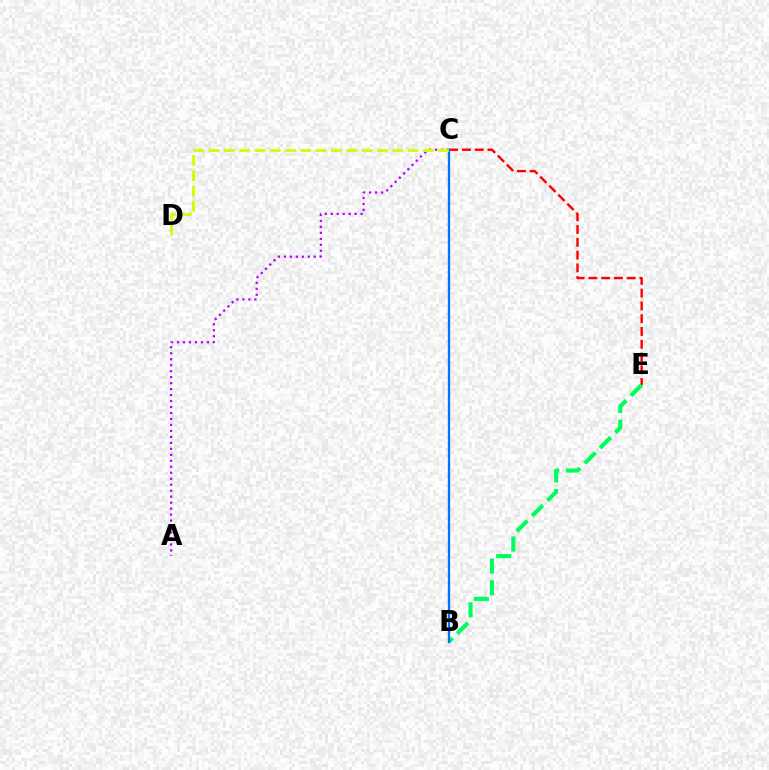{('C', 'E'): [{'color': '#ff0000', 'line_style': 'dashed', 'thickness': 1.74}], ('B', 'E'): [{'color': '#00ff5c', 'line_style': 'dashed', 'thickness': 2.95}], ('A', 'C'): [{'color': '#b900ff', 'line_style': 'dotted', 'thickness': 1.62}], ('B', 'C'): [{'color': '#0074ff', 'line_style': 'solid', 'thickness': 1.68}], ('C', 'D'): [{'color': '#d1ff00', 'line_style': 'dashed', 'thickness': 2.08}]}